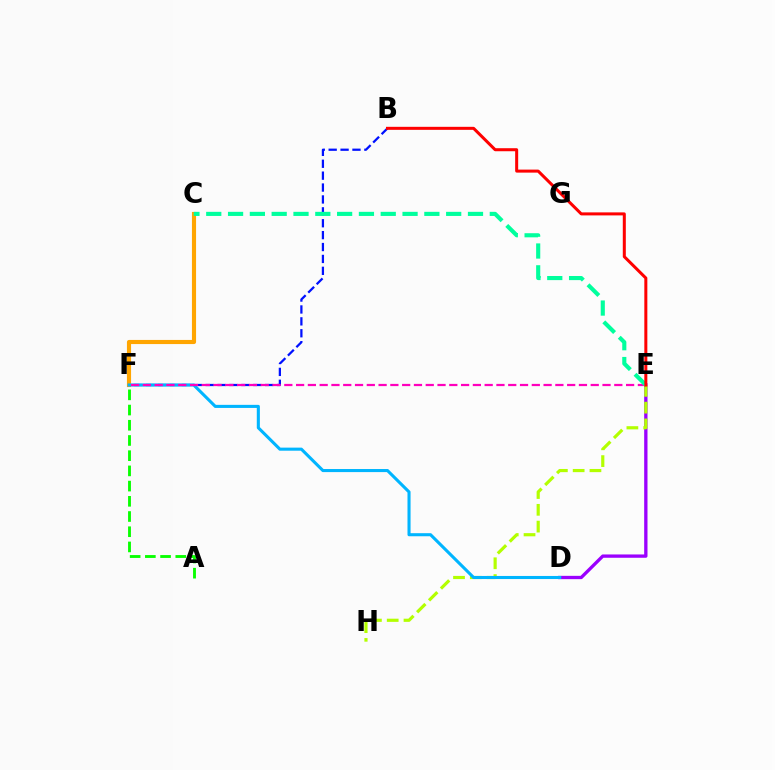{('B', 'F'): [{'color': '#0010ff', 'line_style': 'dashed', 'thickness': 1.62}], ('C', 'F'): [{'color': '#ffa500', 'line_style': 'solid', 'thickness': 2.98}], ('D', 'E'): [{'color': '#9b00ff', 'line_style': 'solid', 'thickness': 2.39}], ('E', 'H'): [{'color': '#b3ff00', 'line_style': 'dashed', 'thickness': 2.28}], ('A', 'F'): [{'color': '#08ff00', 'line_style': 'dashed', 'thickness': 2.07}], ('D', 'F'): [{'color': '#00b5ff', 'line_style': 'solid', 'thickness': 2.22}], ('E', 'F'): [{'color': '#ff00bd', 'line_style': 'dashed', 'thickness': 1.6}], ('C', 'E'): [{'color': '#00ff9d', 'line_style': 'dashed', 'thickness': 2.96}], ('B', 'E'): [{'color': '#ff0000', 'line_style': 'solid', 'thickness': 2.18}]}